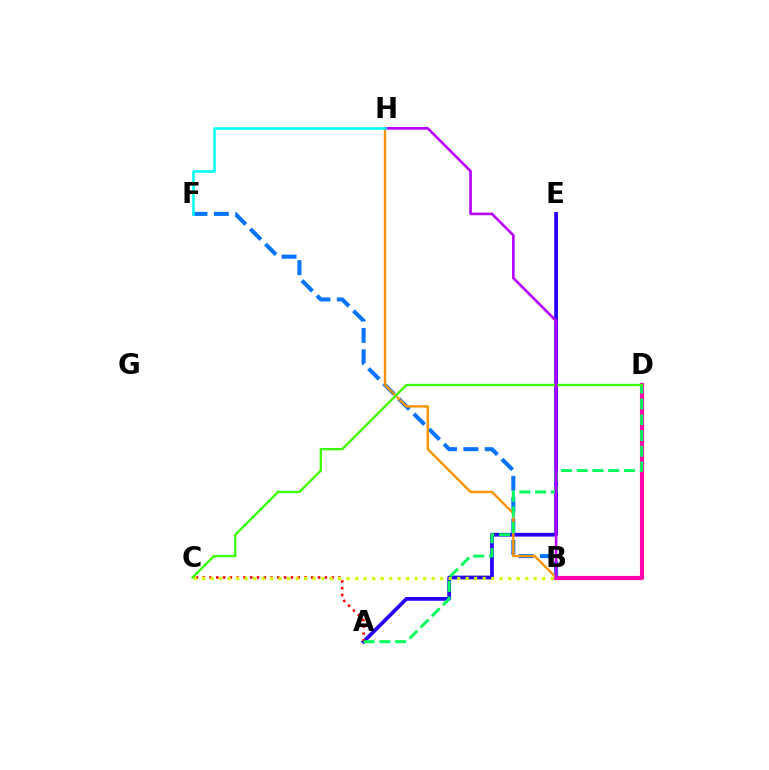{('A', 'E'): [{'color': '#2500ff', 'line_style': 'solid', 'thickness': 2.7}], ('B', 'F'): [{'color': '#0074ff', 'line_style': 'dashed', 'thickness': 2.9}], ('B', 'D'): [{'color': '#ff00ac', 'line_style': 'solid', 'thickness': 2.98}], ('A', 'C'): [{'color': '#ff0000', 'line_style': 'dotted', 'thickness': 1.84}], ('B', 'C'): [{'color': '#d1ff00', 'line_style': 'dotted', 'thickness': 2.31}], ('B', 'H'): [{'color': '#ff9400', 'line_style': 'solid', 'thickness': 1.74}, {'color': '#b900ff', 'line_style': 'solid', 'thickness': 1.89}], ('A', 'D'): [{'color': '#00ff5c', 'line_style': 'dashed', 'thickness': 2.14}], ('C', 'D'): [{'color': '#3dff00', 'line_style': 'solid', 'thickness': 1.68}], ('F', 'H'): [{'color': '#00fff6', 'line_style': 'solid', 'thickness': 1.86}]}